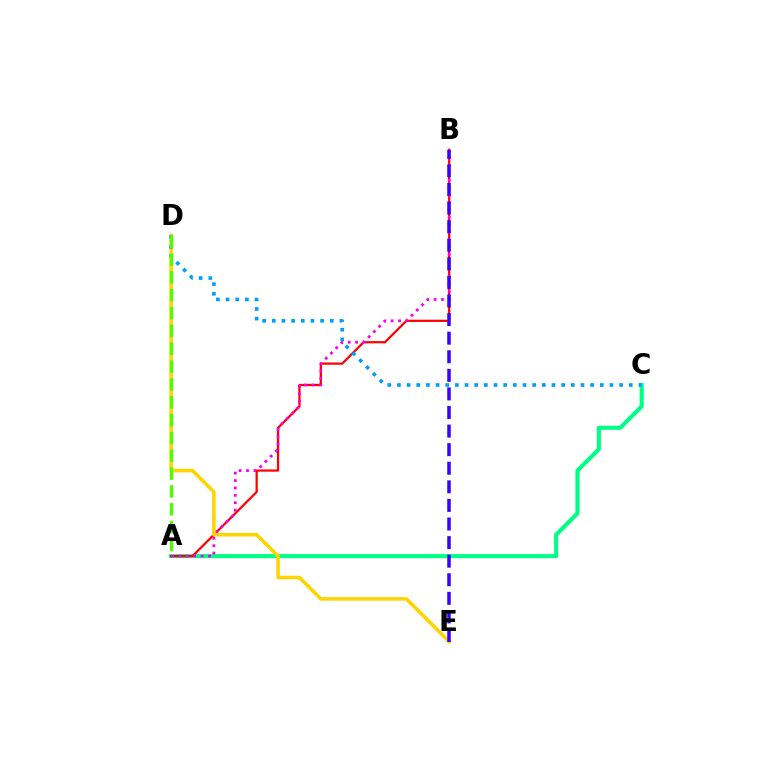{('A', 'C'): [{'color': '#00ff86', 'line_style': 'solid', 'thickness': 2.93}], ('A', 'B'): [{'color': '#ff0000', 'line_style': 'solid', 'thickness': 1.61}, {'color': '#ff00ed', 'line_style': 'dotted', 'thickness': 2.01}], ('D', 'E'): [{'color': '#ffd500', 'line_style': 'solid', 'thickness': 2.56}], ('C', 'D'): [{'color': '#009eff', 'line_style': 'dotted', 'thickness': 2.62}], ('B', 'E'): [{'color': '#3700ff', 'line_style': 'dashed', 'thickness': 2.52}], ('A', 'D'): [{'color': '#4fff00', 'line_style': 'dashed', 'thickness': 2.42}]}